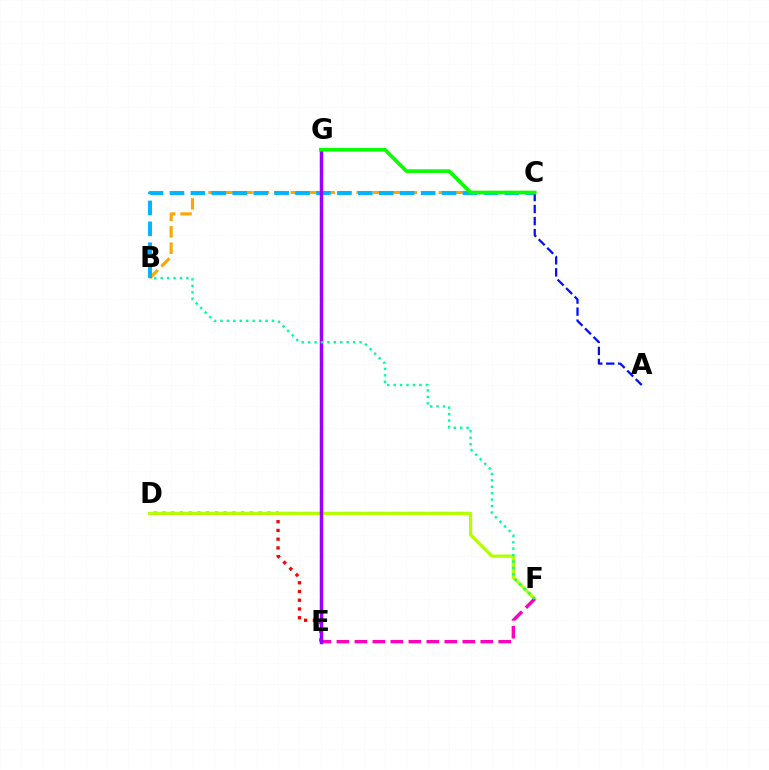{('B', 'C'): [{'color': '#ffa500', 'line_style': 'dashed', 'thickness': 2.24}, {'color': '#00b5ff', 'line_style': 'dashed', 'thickness': 2.84}], ('D', 'E'): [{'color': '#ff0000', 'line_style': 'dotted', 'thickness': 2.37}], ('A', 'C'): [{'color': '#0010ff', 'line_style': 'dashed', 'thickness': 1.63}], ('D', 'F'): [{'color': '#b3ff00', 'line_style': 'solid', 'thickness': 2.32}], ('E', 'F'): [{'color': '#ff00bd', 'line_style': 'dashed', 'thickness': 2.44}], ('E', 'G'): [{'color': '#9b00ff', 'line_style': 'solid', 'thickness': 2.51}], ('B', 'F'): [{'color': '#00ff9d', 'line_style': 'dotted', 'thickness': 1.75}], ('C', 'G'): [{'color': '#08ff00', 'line_style': 'solid', 'thickness': 2.63}]}